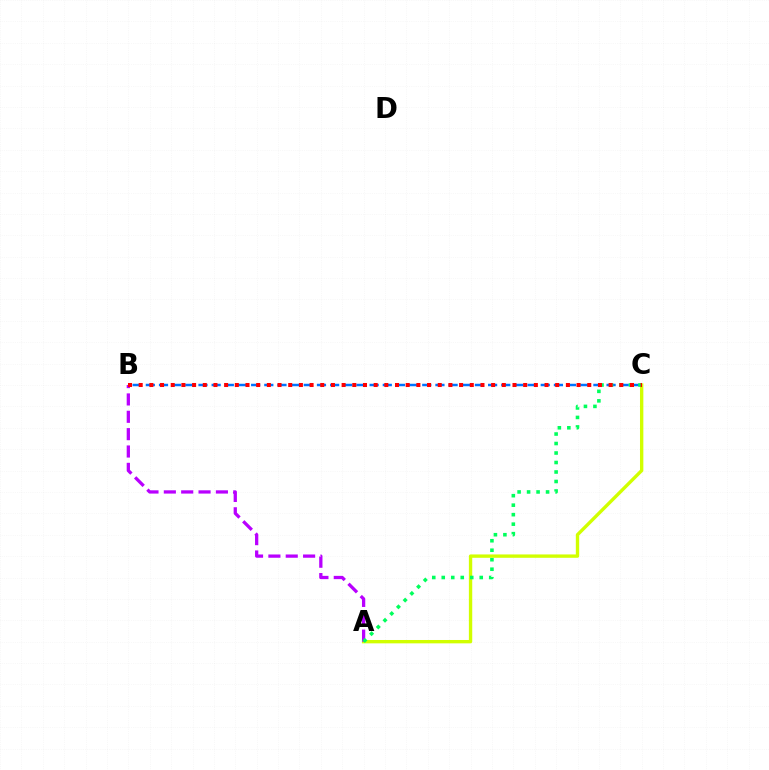{('B', 'C'): [{'color': '#0074ff', 'line_style': 'dashed', 'thickness': 1.79}, {'color': '#ff0000', 'line_style': 'dotted', 'thickness': 2.9}], ('A', 'C'): [{'color': '#d1ff00', 'line_style': 'solid', 'thickness': 2.42}, {'color': '#00ff5c', 'line_style': 'dotted', 'thickness': 2.58}], ('A', 'B'): [{'color': '#b900ff', 'line_style': 'dashed', 'thickness': 2.36}]}